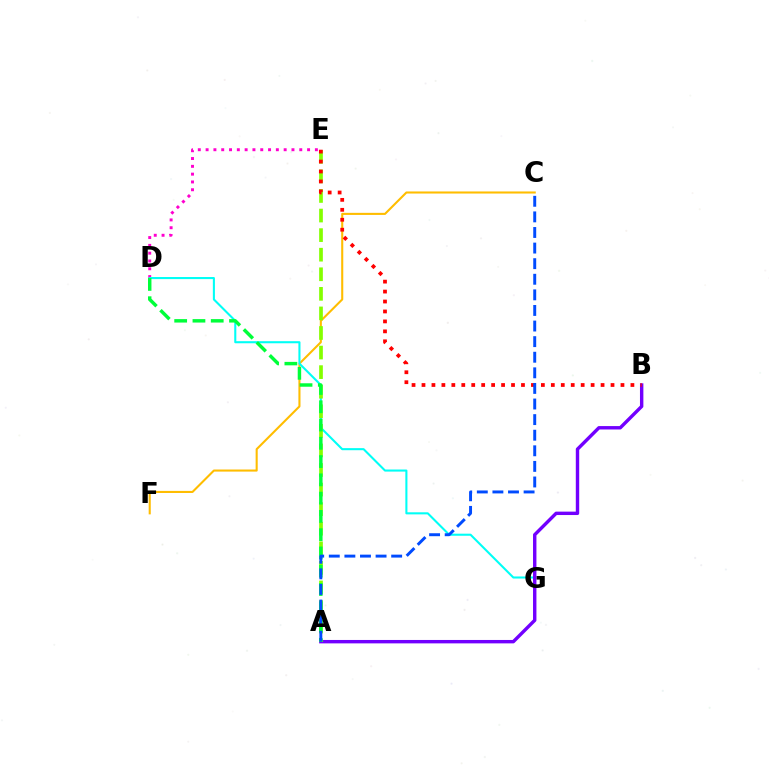{('D', 'E'): [{'color': '#ff00cf', 'line_style': 'dotted', 'thickness': 2.12}], ('C', 'F'): [{'color': '#ffbd00', 'line_style': 'solid', 'thickness': 1.5}], ('D', 'G'): [{'color': '#00fff6', 'line_style': 'solid', 'thickness': 1.5}], ('A', 'B'): [{'color': '#7200ff', 'line_style': 'solid', 'thickness': 2.45}], ('A', 'E'): [{'color': '#84ff00', 'line_style': 'dashed', 'thickness': 2.66}], ('B', 'E'): [{'color': '#ff0000', 'line_style': 'dotted', 'thickness': 2.7}], ('A', 'D'): [{'color': '#00ff39', 'line_style': 'dashed', 'thickness': 2.48}], ('A', 'C'): [{'color': '#004bff', 'line_style': 'dashed', 'thickness': 2.12}]}